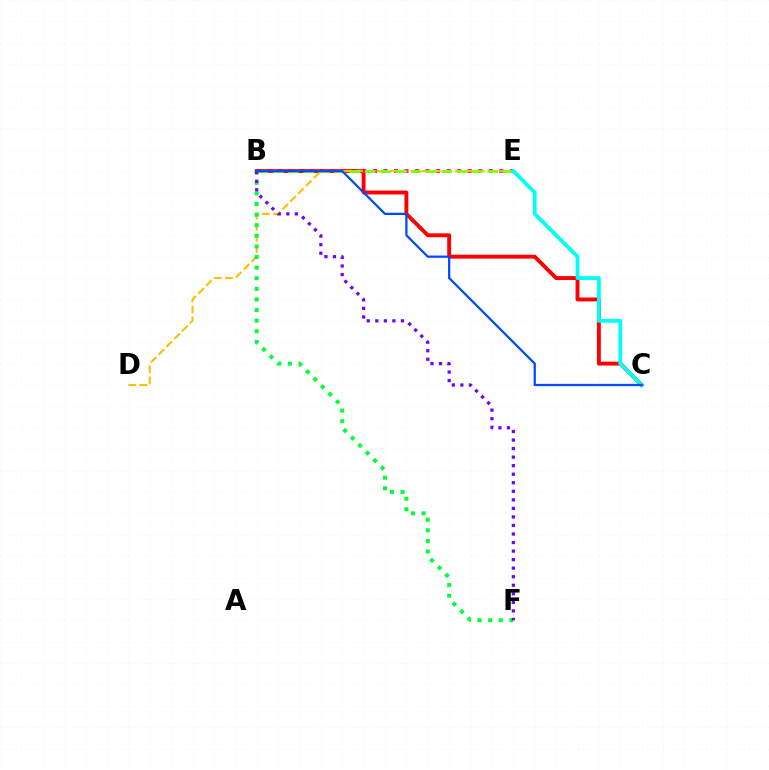{('B', 'E'): [{'color': '#ff00cf', 'line_style': 'dotted', 'thickness': 2.86}, {'color': '#84ff00', 'line_style': 'dashed', 'thickness': 2.08}], ('B', 'C'): [{'color': '#ff0000', 'line_style': 'solid', 'thickness': 2.8}, {'color': '#004bff', 'line_style': 'solid', 'thickness': 1.63}], ('D', 'E'): [{'color': '#ffbd00', 'line_style': 'dashed', 'thickness': 1.5}], ('B', 'F'): [{'color': '#00ff39', 'line_style': 'dotted', 'thickness': 2.88}, {'color': '#7200ff', 'line_style': 'dotted', 'thickness': 2.32}], ('C', 'E'): [{'color': '#00fff6', 'line_style': 'solid', 'thickness': 2.74}]}